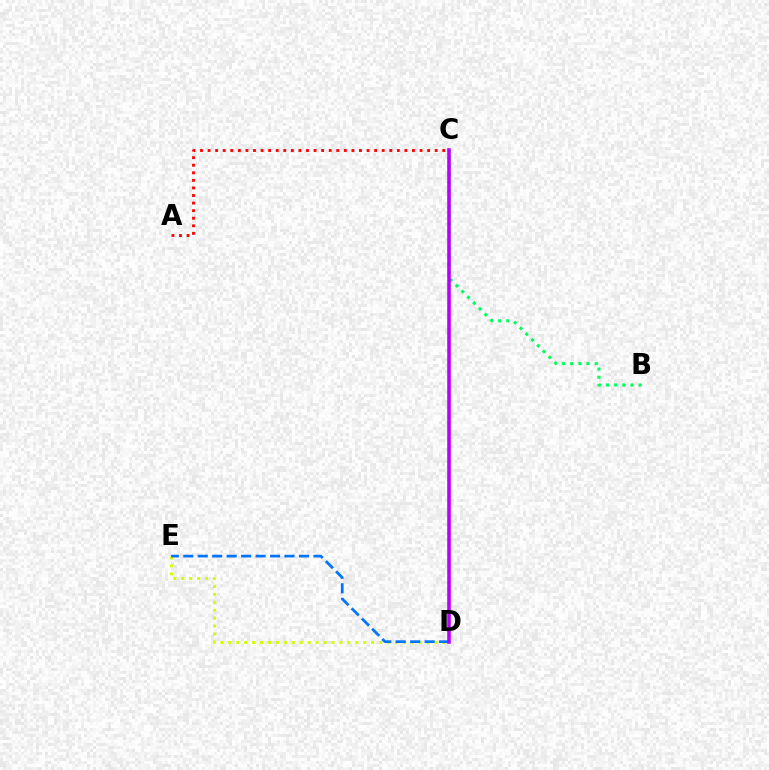{('B', 'C'): [{'color': '#00ff5c', 'line_style': 'dotted', 'thickness': 2.22}], ('D', 'E'): [{'color': '#d1ff00', 'line_style': 'dotted', 'thickness': 2.16}, {'color': '#0074ff', 'line_style': 'dashed', 'thickness': 1.97}], ('A', 'C'): [{'color': '#ff0000', 'line_style': 'dotted', 'thickness': 2.06}], ('C', 'D'): [{'color': '#b900ff', 'line_style': 'solid', 'thickness': 2.57}]}